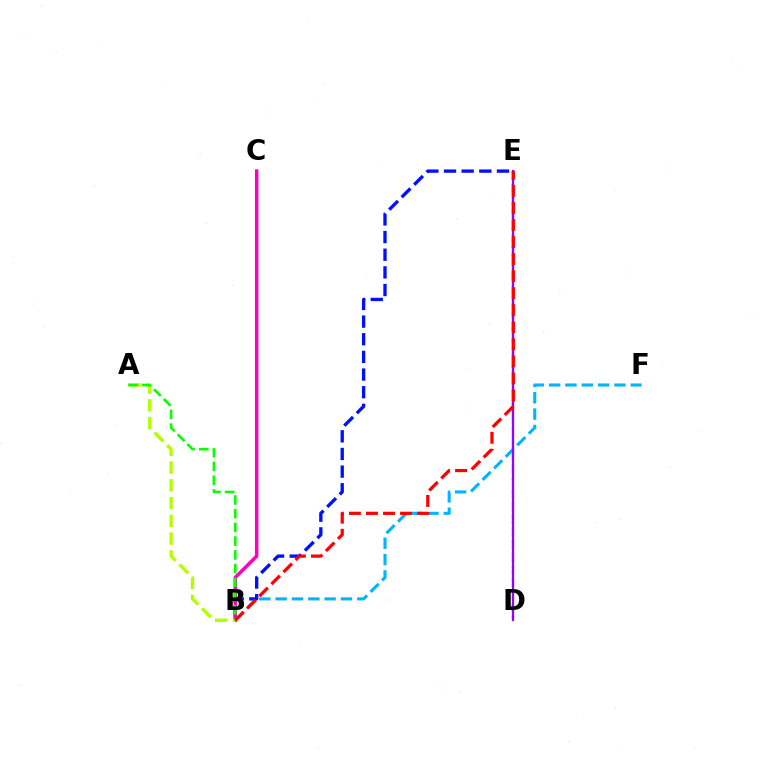{('B', 'E'): [{'color': '#0010ff', 'line_style': 'dashed', 'thickness': 2.4}, {'color': '#ff0000', 'line_style': 'dashed', 'thickness': 2.32}], ('D', 'E'): [{'color': '#00ff9d', 'line_style': 'dotted', 'thickness': 1.7}, {'color': '#ffa500', 'line_style': 'dashed', 'thickness': 1.73}, {'color': '#9b00ff', 'line_style': 'solid', 'thickness': 1.59}], ('B', 'C'): [{'color': '#ff00bd', 'line_style': 'solid', 'thickness': 2.52}], ('A', 'B'): [{'color': '#b3ff00', 'line_style': 'dashed', 'thickness': 2.41}, {'color': '#08ff00', 'line_style': 'dashed', 'thickness': 1.86}], ('B', 'F'): [{'color': '#00b5ff', 'line_style': 'dashed', 'thickness': 2.22}]}